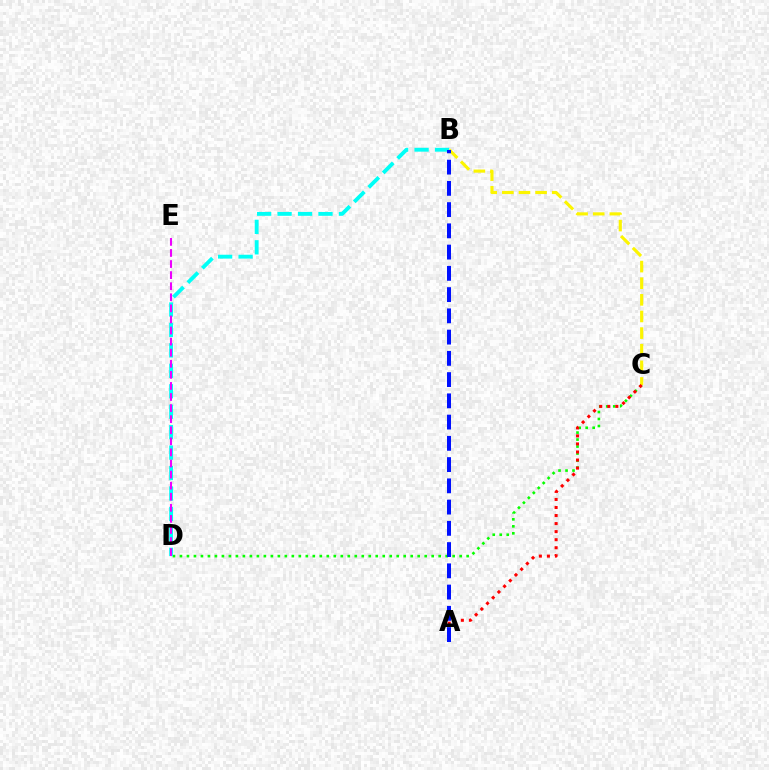{('C', 'D'): [{'color': '#08ff00', 'line_style': 'dotted', 'thickness': 1.9}], ('B', 'D'): [{'color': '#00fff6', 'line_style': 'dashed', 'thickness': 2.78}], ('B', 'C'): [{'color': '#fcf500', 'line_style': 'dashed', 'thickness': 2.26}], ('D', 'E'): [{'color': '#ee00ff', 'line_style': 'dashed', 'thickness': 1.51}], ('A', 'C'): [{'color': '#ff0000', 'line_style': 'dotted', 'thickness': 2.19}], ('A', 'B'): [{'color': '#0010ff', 'line_style': 'dashed', 'thickness': 2.89}]}